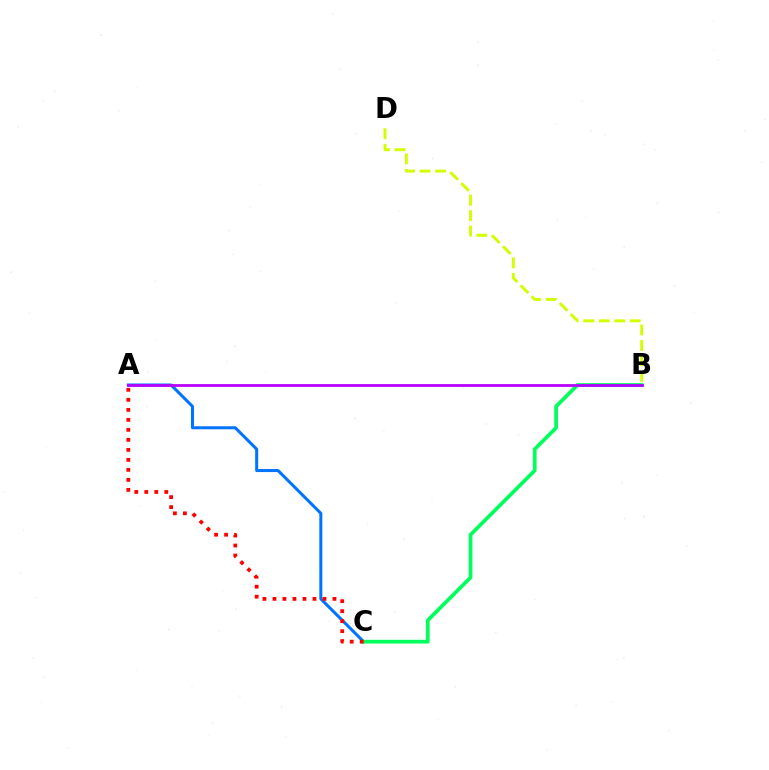{('A', 'C'): [{'color': '#0074ff', 'line_style': 'solid', 'thickness': 2.18}, {'color': '#ff0000', 'line_style': 'dotted', 'thickness': 2.72}], ('B', 'D'): [{'color': '#d1ff00', 'line_style': 'dashed', 'thickness': 2.1}], ('B', 'C'): [{'color': '#00ff5c', 'line_style': 'solid', 'thickness': 2.68}], ('A', 'B'): [{'color': '#b900ff', 'line_style': 'solid', 'thickness': 2.01}]}